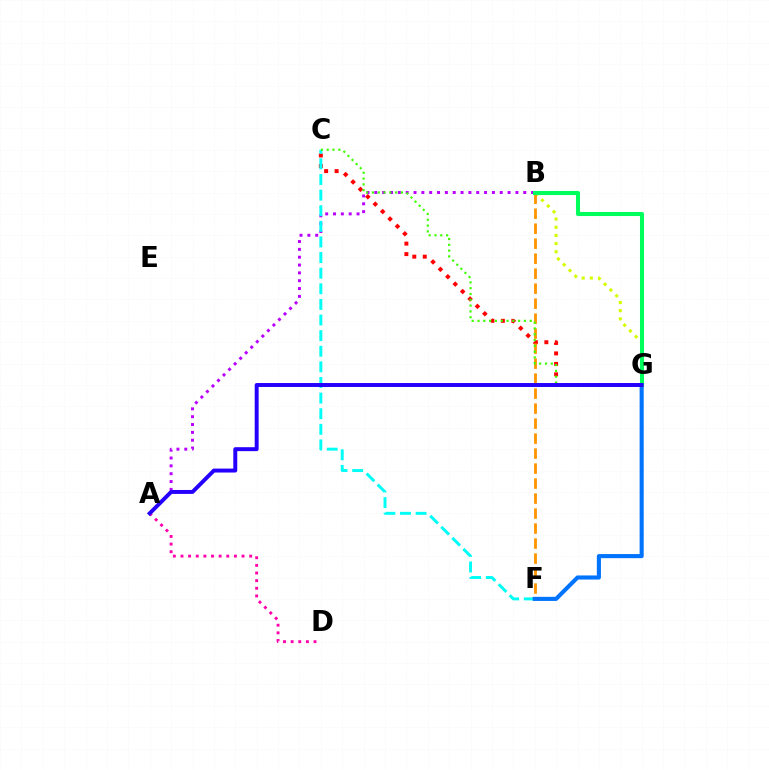{('C', 'G'): [{'color': '#ff0000', 'line_style': 'dotted', 'thickness': 2.84}, {'color': '#3dff00', 'line_style': 'dotted', 'thickness': 1.58}], ('B', 'G'): [{'color': '#d1ff00', 'line_style': 'dotted', 'thickness': 2.22}, {'color': '#00ff5c', 'line_style': 'solid', 'thickness': 2.93}], ('A', 'B'): [{'color': '#b900ff', 'line_style': 'dotted', 'thickness': 2.13}], ('B', 'F'): [{'color': '#ff9400', 'line_style': 'dashed', 'thickness': 2.04}], ('C', 'F'): [{'color': '#00fff6', 'line_style': 'dashed', 'thickness': 2.12}], ('F', 'G'): [{'color': '#0074ff', 'line_style': 'solid', 'thickness': 2.95}], ('A', 'D'): [{'color': '#ff00ac', 'line_style': 'dotted', 'thickness': 2.07}], ('A', 'G'): [{'color': '#2500ff', 'line_style': 'solid', 'thickness': 2.84}]}